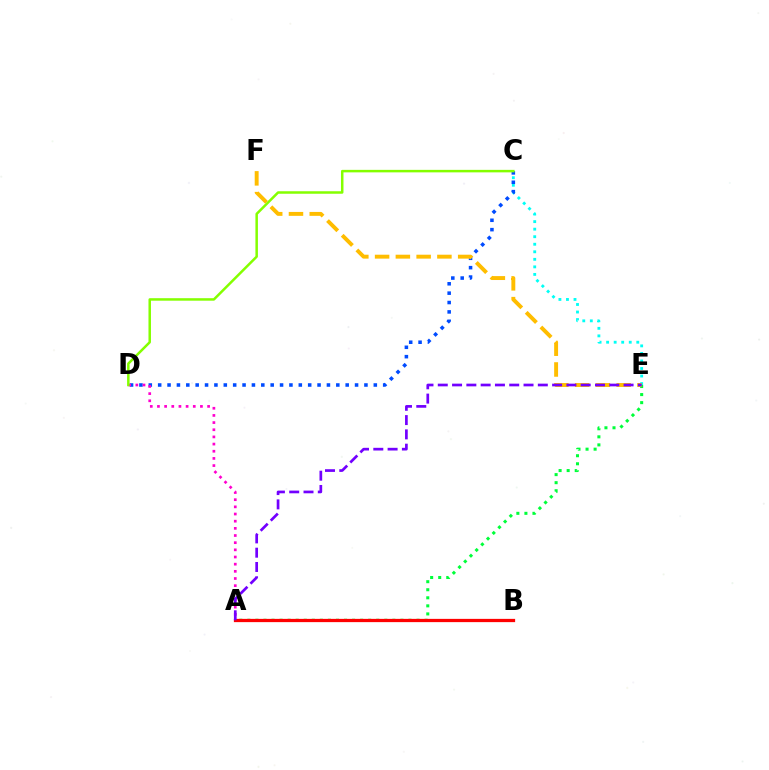{('C', 'E'): [{'color': '#00fff6', 'line_style': 'dotted', 'thickness': 2.05}], ('C', 'D'): [{'color': '#004bff', 'line_style': 'dotted', 'thickness': 2.55}, {'color': '#84ff00', 'line_style': 'solid', 'thickness': 1.8}], ('A', 'E'): [{'color': '#00ff39', 'line_style': 'dotted', 'thickness': 2.19}, {'color': '#7200ff', 'line_style': 'dashed', 'thickness': 1.94}], ('A', 'D'): [{'color': '#ff00cf', 'line_style': 'dotted', 'thickness': 1.95}], ('A', 'B'): [{'color': '#ff0000', 'line_style': 'solid', 'thickness': 2.34}], ('E', 'F'): [{'color': '#ffbd00', 'line_style': 'dashed', 'thickness': 2.82}]}